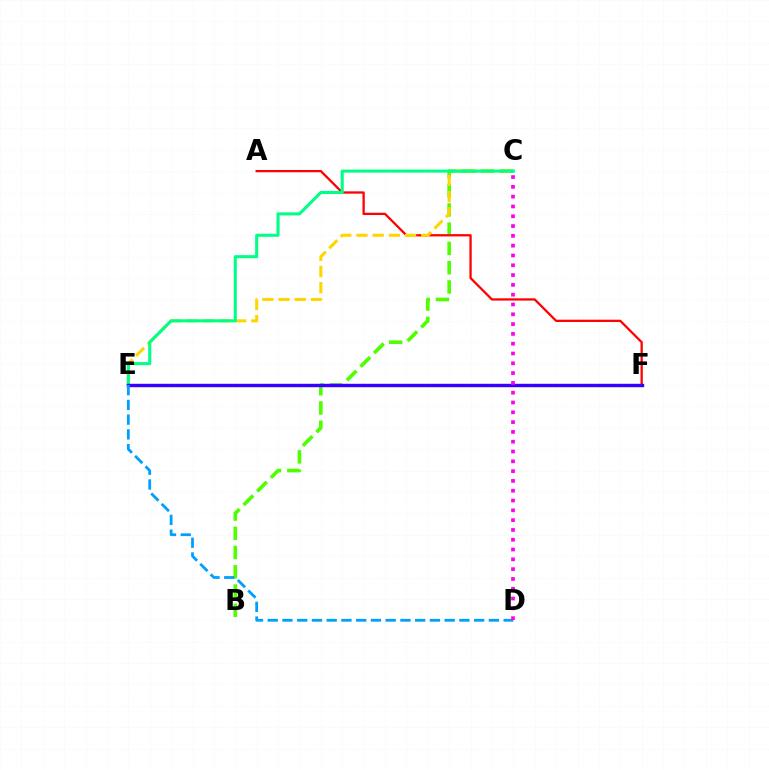{('B', 'C'): [{'color': '#4fff00', 'line_style': 'dashed', 'thickness': 2.62}], ('A', 'F'): [{'color': '#ff0000', 'line_style': 'solid', 'thickness': 1.64}], ('C', 'E'): [{'color': '#ffd500', 'line_style': 'dashed', 'thickness': 2.2}, {'color': '#00ff86', 'line_style': 'solid', 'thickness': 2.2}], ('E', 'F'): [{'color': '#3700ff', 'line_style': 'solid', 'thickness': 2.45}], ('D', 'E'): [{'color': '#009eff', 'line_style': 'dashed', 'thickness': 2.0}], ('C', 'D'): [{'color': '#ff00ed', 'line_style': 'dotted', 'thickness': 2.66}]}